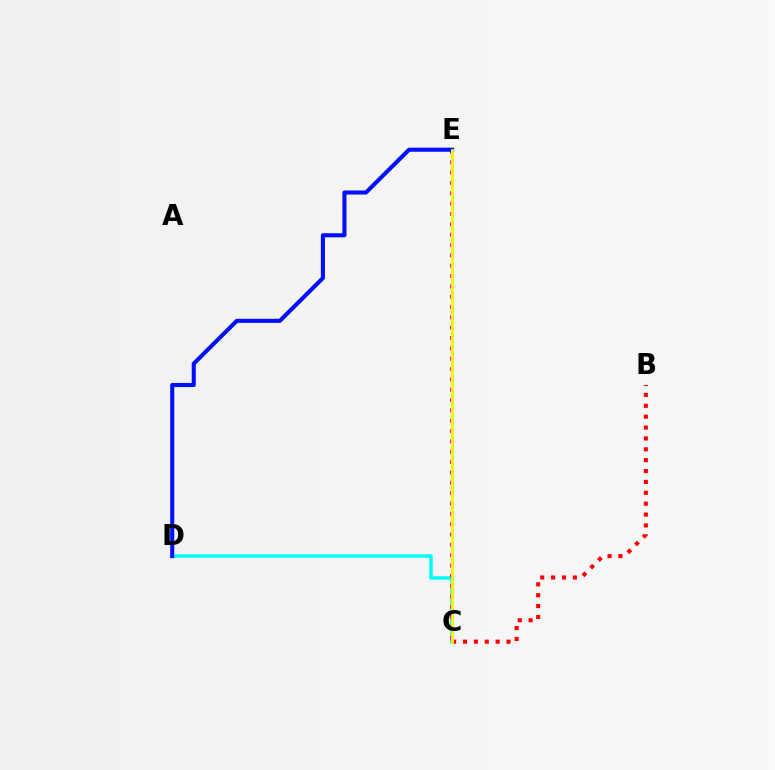{('C', 'D'): [{'color': '#00fff6', 'line_style': 'solid', 'thickness': 2.52}], ('B', 'C'): [{'color': '#ff0000', 'line_style': 'dotted', 'thickness': 2.96}], ('C', 'E'): [{'color': '#ee00ff', 'line_style': 'dotted', 'thickness': 2.81}, {'color': '#08ff00', 'line_style': 'dashed', 'thickness': 1.9}, {'color': '#fcf500', 'line_style': 'solid', 'thickness': 2.01}], ('D', 'E'): [{'color': '#0010ff', 'line_style': 'solid', 'thickness': 2.94}]}